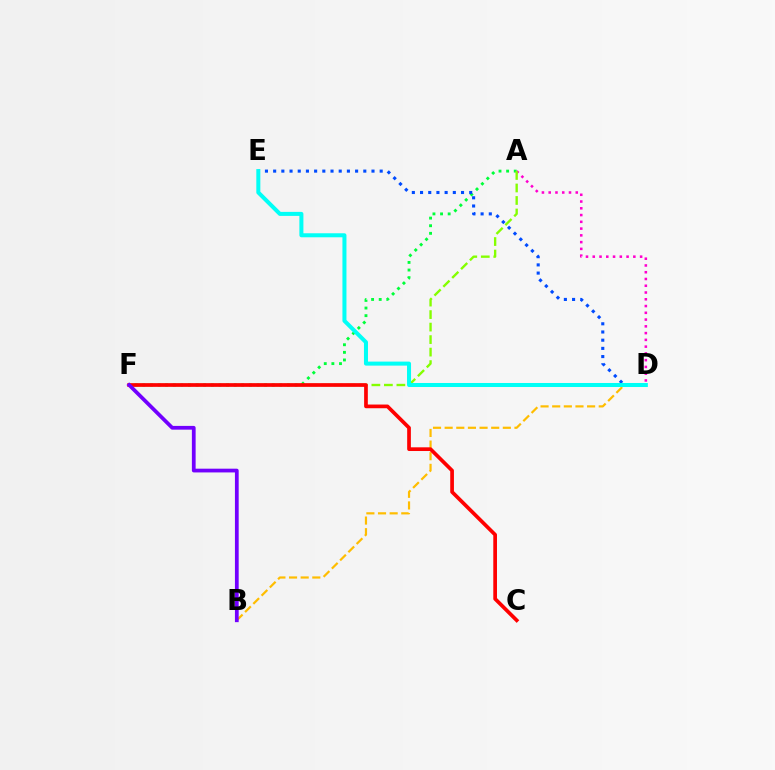{('A', 'F'): [{'color': '#00ff39', 'line_style': 'dotted', 'thickness': 2.07}, {'color': '#84ff00', 'line_style': 'dashed', 'thickness': 1.7}], ('B', 'D'): [{'color': '#ffbd00', 'line_style': 'dashed', 'thickness': 1.58}], ('A', 'D'): [{'color': '#ff00cf', 'line_style': 'dotted', 'thickness': 1.84}], ('C', 'F'): [{'color': '#ff0000', 'line_style': 'solid', 'thickness': 2.67}], ('B', 'F'): [{'color': '#7200ff', 'line_style': 'solid', 'thickness': 2.7}], ('D', 'E'): [{'color': '#004bff', 'line_style': 'dotted', 'thickness': 2.23}, {'color': '#00fff6', 'line_style': 'solid', 'thickness': 2.89}]}